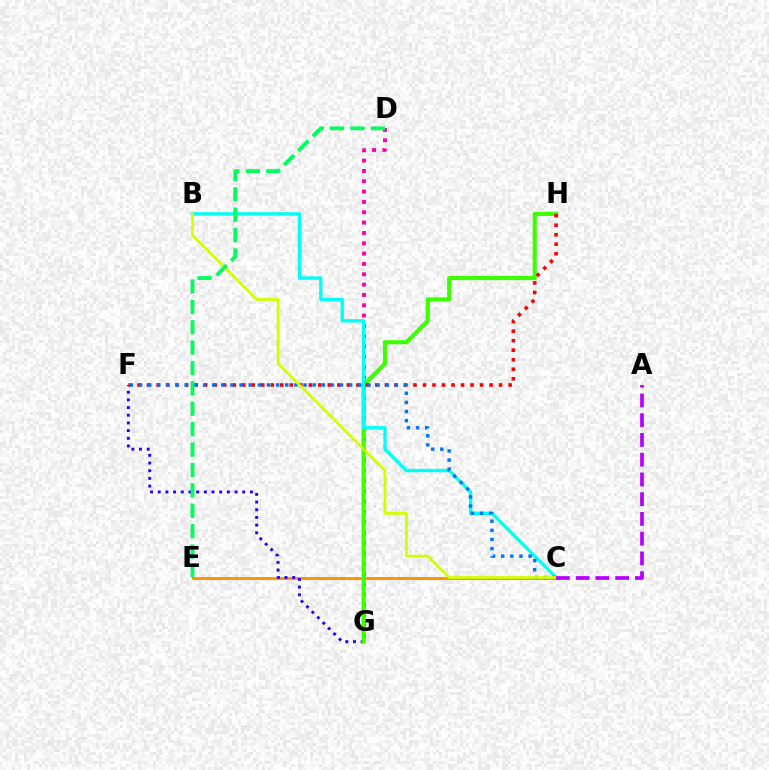{('C', 'E'): [{'color': '#ff9400', 'line_style': 'solid', 'thickness': 2.13}], ('F', 'G'): [{'color': '#2500ff', 'line_style': 'dotted', 'thickness': 2.09}], ('D', 'G'): [{'color': '#ff00ac', 'line_style': 'dotted', 'thickness': 2.81}], ('G', 'H'): [{'color': '#3dff00', 'line_style': 'solid', 'thickness': 2.97}], ('B', 'C'): [{'color': '#00fff6', 'line_style': 'solid', 'thickness': 2.42}, {'color': '#d1ff00', 'line_style': 'solid', 'thickness': 1.98}], ('F', 'H'): [{'color': '#ff0000', 'line_style': 'dotted', 'thickness': 2.58}], ('C', 'F'): [{'color': '#0074ff', 'line_style': 'dotted', 'thickness': 2.48}], ('A', 'C'): [{'color': '#b900ff', 'line_style': 'dashed', 'thickness': 2.68}], ('D', 'E'): [{'color': '#00ff5c', 'line_style': 'dashed', 'thickness': 2.77}]}